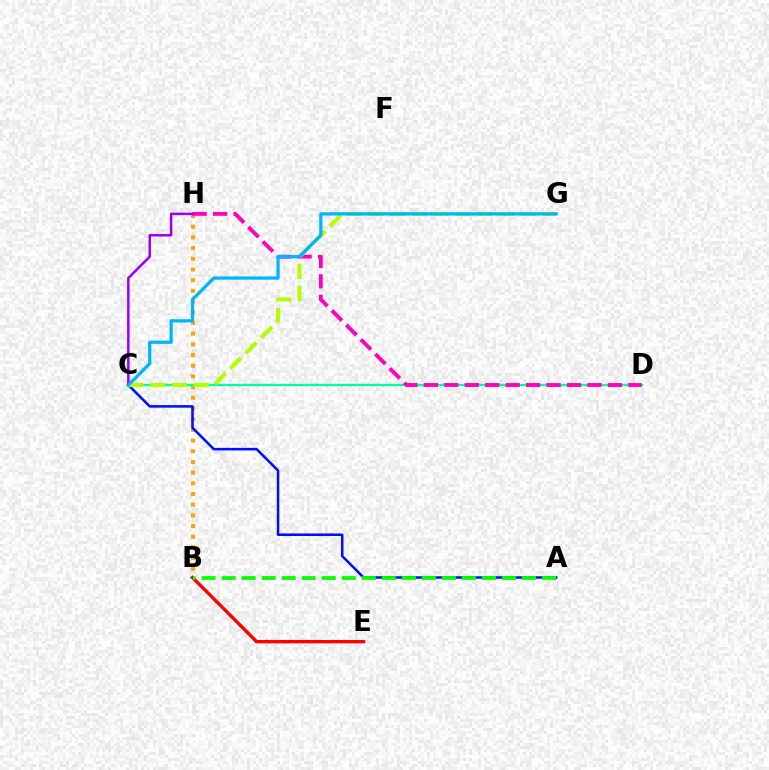{('B', 'H'): [{'color': '#ffa500', 'line_style': 'dotted', 'thickness': 2.9}], ('B', 'E'): [{'color': '#ff0000', 'line_style': 'solid', 'thickness': 2.41}], ('C', 'D'): [{'color': '#00ff9d', 'line_style': 'solid', 'thickness': 1.67}], ('D', 'H'): [{'color': '#ff00bd', 'line_style': 'dashed', 'thickness': 2.78}], ('A', 'C'): [{'color': '#0010ff', 'line_style': 'solid', 'thickness': 1.84}], ('C', 'H'): [{'color': '#9b00ff', 'line_style': 'solid', 'thickness': 1.8}], ('C', 'G'): [{'color': '#b3ff00', 'line_style': 'dashed', 'thickness': 2.96}, {'color': '#00b5ff', 'line_style': 'solid', 'thickness': 2.34}], ('A', 'B'): [{'color': '#08ff00', 'line_style': 'dashed', 'thickness': 2.72}]}